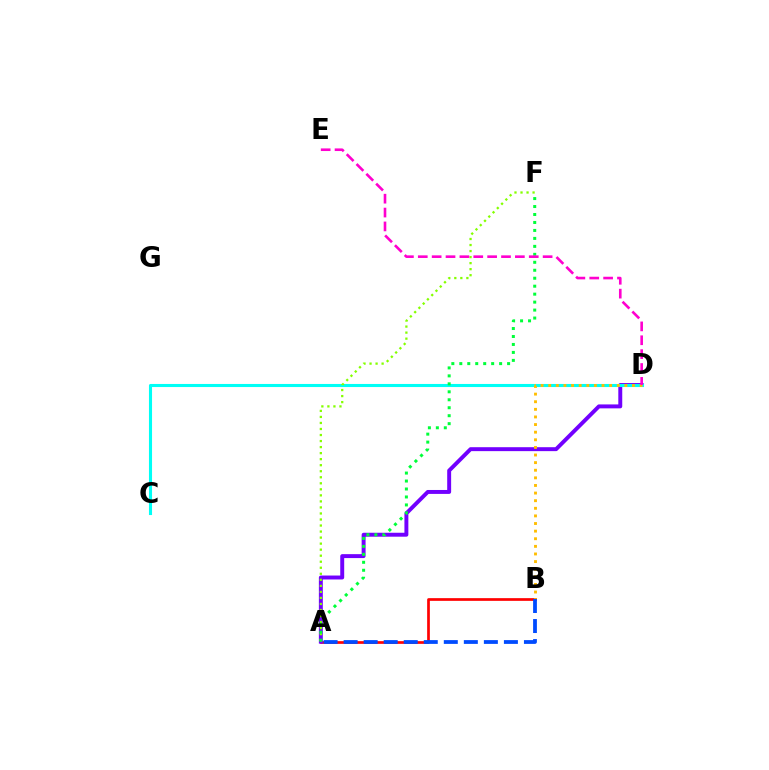{('A', 'B'): [{'color': '#ff0000', 'line_style': 'solid', 'thickness': 1.95}, {'color': '#004bff', 'line_style': 'dashed', 'thickness': 2.72}], ('A', 'D'): [{'color': '#7200ff', 'line_style': 'solid', 'thickness': 2.83}], ('C', 'D'): [{'color': '#00fff6', 'line_style': 'solid', 'thickness': 2.22}], ('A', 'F'): [{'color': '#84ff00', 'line_style': 'dotted', 'thickness': 1.64}, {'color': '#00ff39', 'line_style': 'dotted', 'thickness': 2.16}], ('B', 'D'): [{'color': '#ffbd00', 'line_style': 'dotted', 'thickness': 2.07}], ('D', 'E'): [{'color': '#ff00cf', 'line_style': 'dashed', 'thickness': 1.88}]}